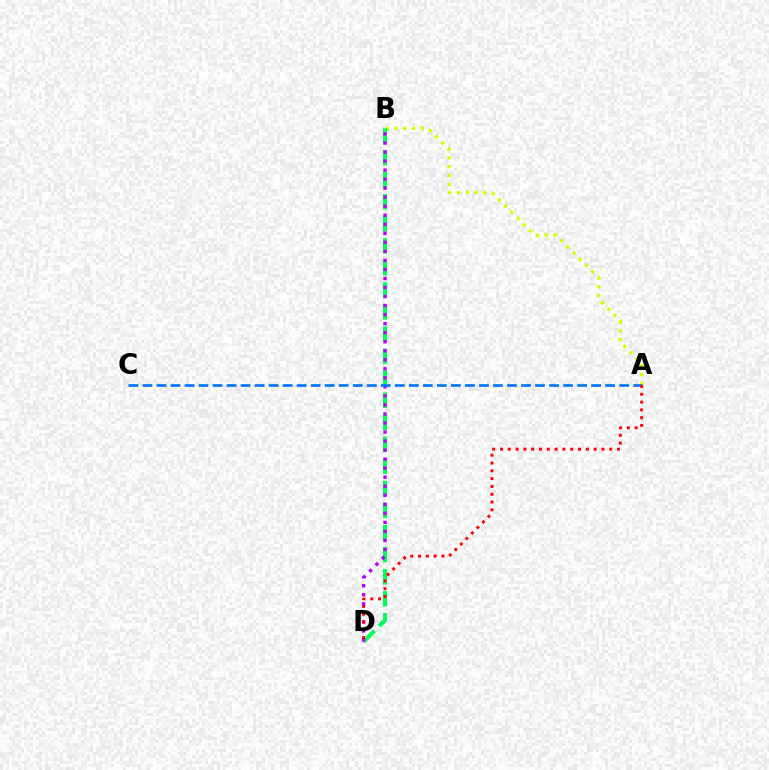{('A', 'B'): [{'color': '#d1ff00', 'line_style': 'dotted', 'thickness': 2.39}], ('B', 'D'): [{'color': '#00ff5c', 'line_style': 'dashed', 'thickness': 3.0}, {'color': '#b900ff', 'line_style': 'dotted', 'thickness': 2.45}], ('A', 'C'): [{'color': '#0074ff', 'line_style': 'dashed', 'thickness': 1.9}], ('A', 'D'): [{'color': '#ff0000', 'line_style': 'dotted', 'thickness': 2.12}]}